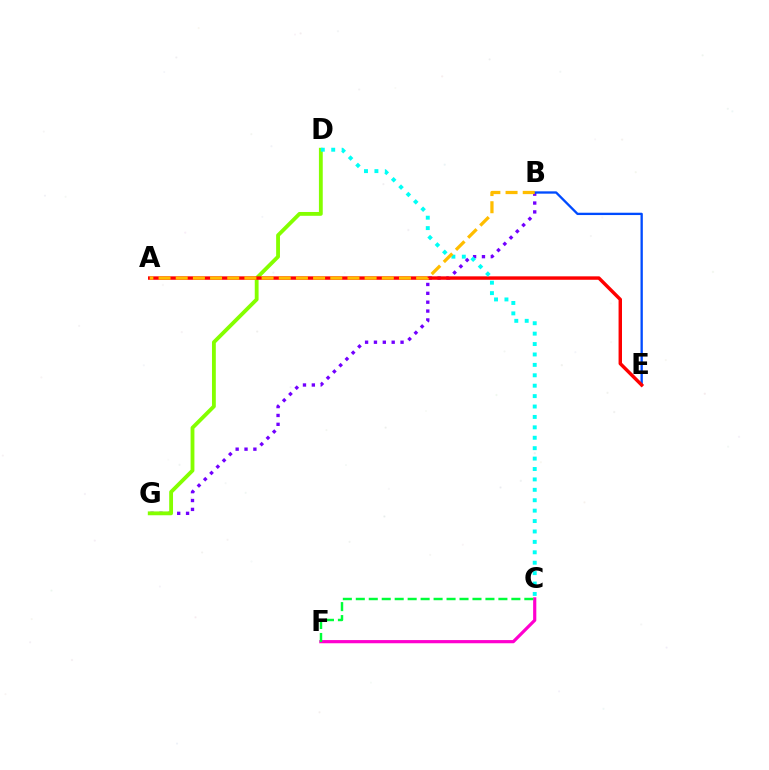{('B', 'G'): [{'color': '#7200ff', 'line_style': 'dotted', 'thickness': 2.41}], ('D', 'G'): [{'color': '#84ff00', 'line_style': 'solid', 'thickness': 2.76}], ('B', 'E'): [{'color': '#004bff', 'line_style': 'solid', 'thickness': 1.67}], ('A', 'E'): [{'color': '#ff0000', 'line_style': 'solid', 'thickness': 2.47}], ('C', 'D'): [{'color': '#00fff6', 'line_style': 'dotted', 'thickness': 2.83}], ('C', 'F'): [{'color': '#ff00cf', 'line_style': 'solid', 'thickness': 2.29}, {'color': '#00ff39', 'line_style': 'dashed', 'thickness': 1.76}], ('A', 'B'): [{'color': '#ffbd00', 'line_style': 'dashed', 'thickness': 2.33}]}